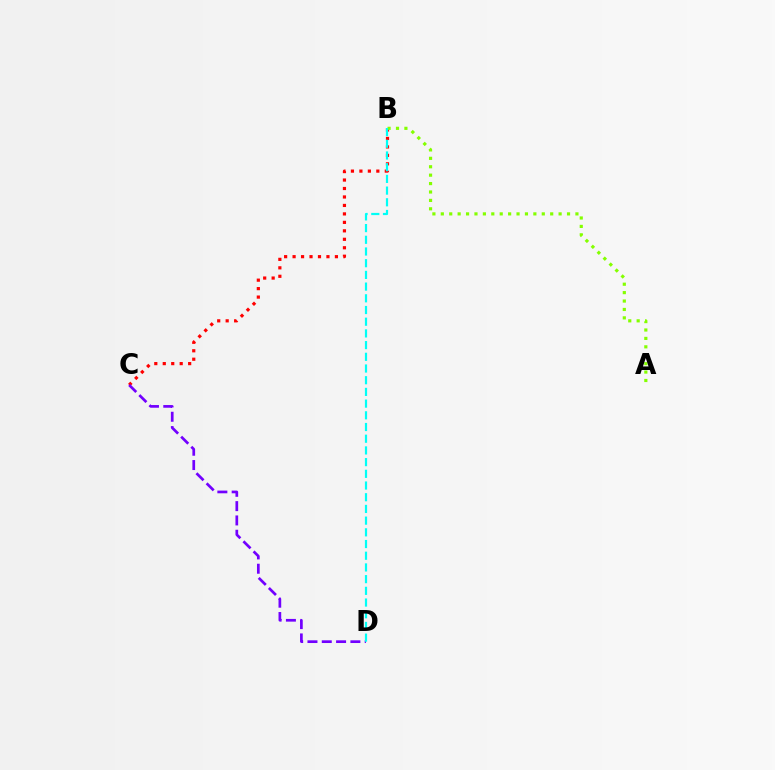{('B', 'C'): [{'color': '#ff0000', 'line_style': 'dotted', 'thickness': 2.3}], ('C', 'D'): [{'color': '#7200ff', 'line_style': 'dashed', 'thickness': 1.94}], ('A', 'B'): [{'color': '#84ff00', 'line_style': 'dotted', 'thickness': 2.29}], ('B', 'D'): [{'color': '#00fff6', 'line_style': 'dashed', 'thickness': 1.59}]}